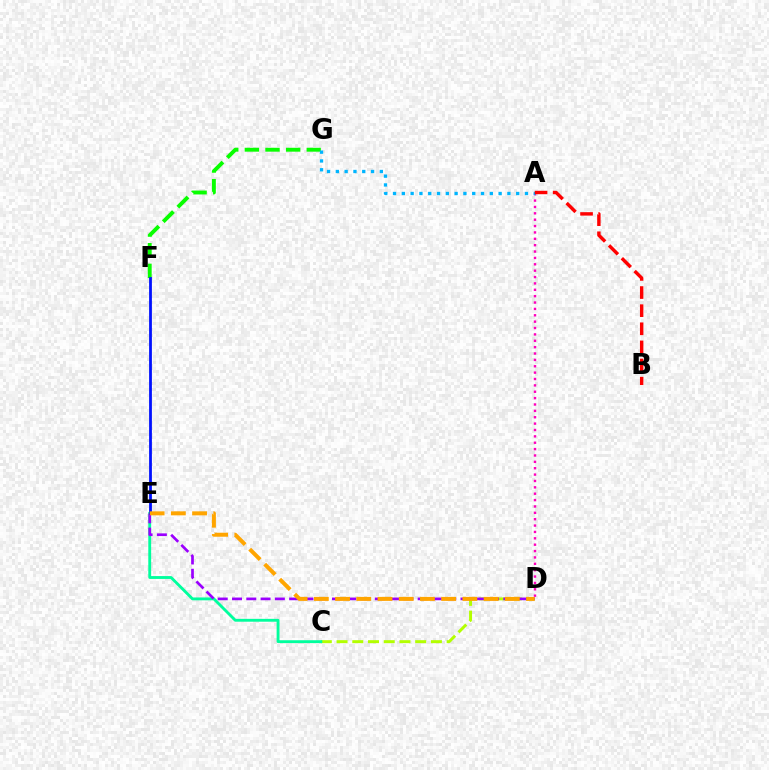{('F', 'G'): [{'color': '#08ff00', 'line_style': 'dashed', 'thickness': 2.8}], ('C', 'D'): [{'color': '#b3ff00', 'line_style': 'dashed', 'thickness': 2.14}], ('C', 'E'): [{'color': '#00ff9d', 'line_style': 'solid', 'thickness': 2.06}], ('A', 'D'): [{'color': '#ff00bd', 'line_style': 'dotted', 'thickness': 1.73}], ('D', 'E'): [{'color': '#9b00ff', 'line_style': 'dashed', 'thickness': 1.94}, {'color': '#ffa500', 'line_style': 'dashed', 'thickness': 2.88}], ('E', 'F'): [{'color': '#0010ff', 'line_style': 'solid', 'thickness': 2.01}], ('A', 'G'): [{'color': '#00b5ff', 'line_style': 'dotted', 'thickness': 2.39}], ('A', 'B'): [{'color': '#ff0000', 'line_style': 'dashed', 'thickness': 2.46}]}